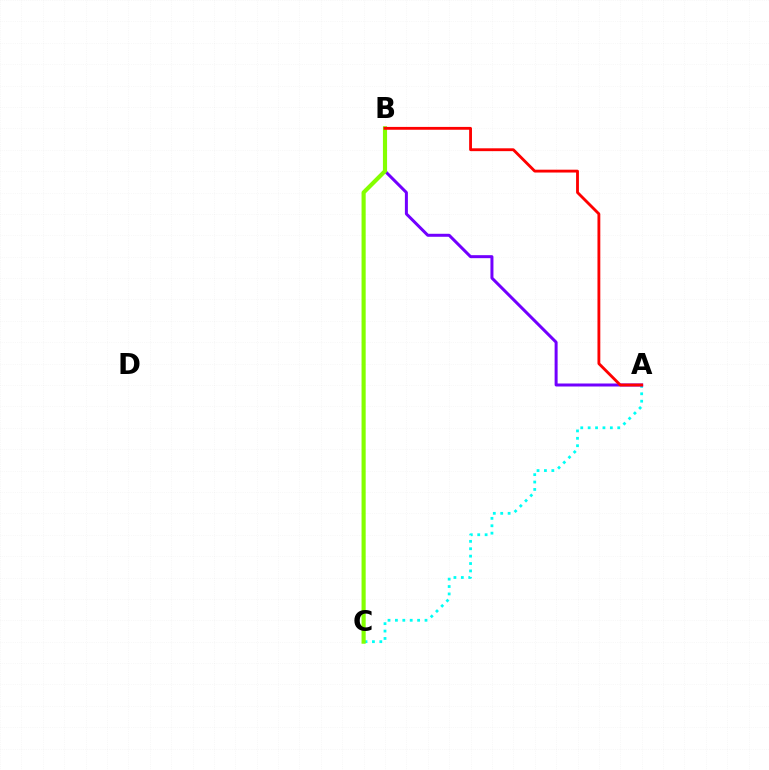{('A', 'C'): [{'color': '#00fff6', 'line_style': 'dotted', 'thickness': 2.01}], ('A', 'B'): [{'color': '#7200ff', 'line_style': 'solid', 'thickness': 2.16}, {'color': '#ff0000', 'line_style': 'solid', 'thickness': 2.05}], ('B', 'C'): [{'color': '#84ff00', 'line_style': 'solid', 'thickness': 2.98}]}